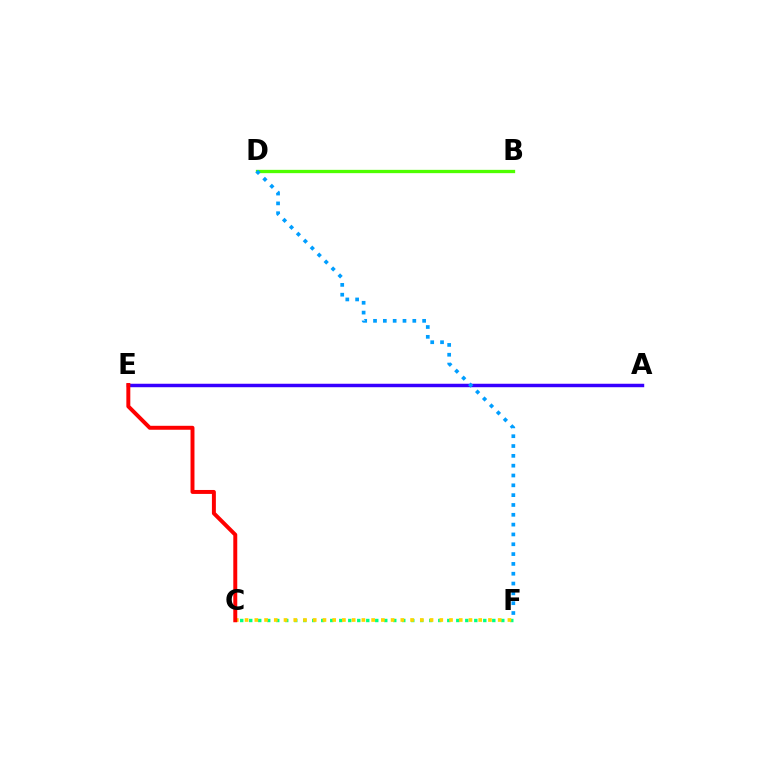{('A', 'E'): [{'color': '#ff00ed', 'line_style': 'solid', 'thickness': 1.51}, {'color': '#3700ff', 'line_style': 'solid', 'thickness': 2.47}], ('C', 'F'): [{'color': '#00ff86', 'line_style': 'dotted', 'thickness': 2.45}, {'color': '#ffd500', 'line_style': 'dotted', 'thickness': 2.65}], ('B', 'D'): [{'color': '#4fff00', 'line_style': 'solid', 'thickness': 2.38}], ('C', 'E'): [{'color': '#ff0000', 'line_style': 'solid', 'thickness': 2.85}], ('D', 'F'): [{'color': '#009eff', 'line_style': 'dotted', 'thickness': 2.67}]}